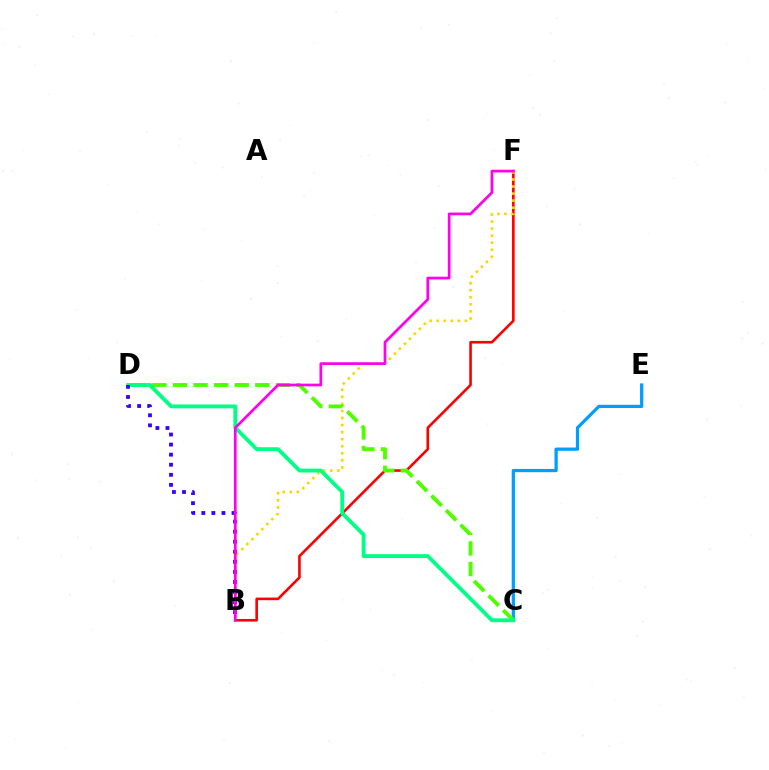{('C', 'E'): [{'color': '#009eff', 'line_style': 'solid', 'thickness': 2.34}], ('B', 'F'): [{'color': '#ff0000', 'line_style': 'solid', 'thickness': 1.88}, {'color': '#ffd500', 'line_style': 'dotted', 'thickness': 1.92}, {'color': '#ff00ed', 'line_style': 'solid', 'thickness': 1.95}], ('C', 'D'): [{'color': '#4fff00', 'line_style': 'dashed', 'thickness': 2.8}, {'color': '#00ff86', 'line_style': 'solid', 'thickness': 2.78}], ('B', 'D'): [{'color': '#3700ff', 'line_style': 'dotted', 'thickness': 2.74}]}